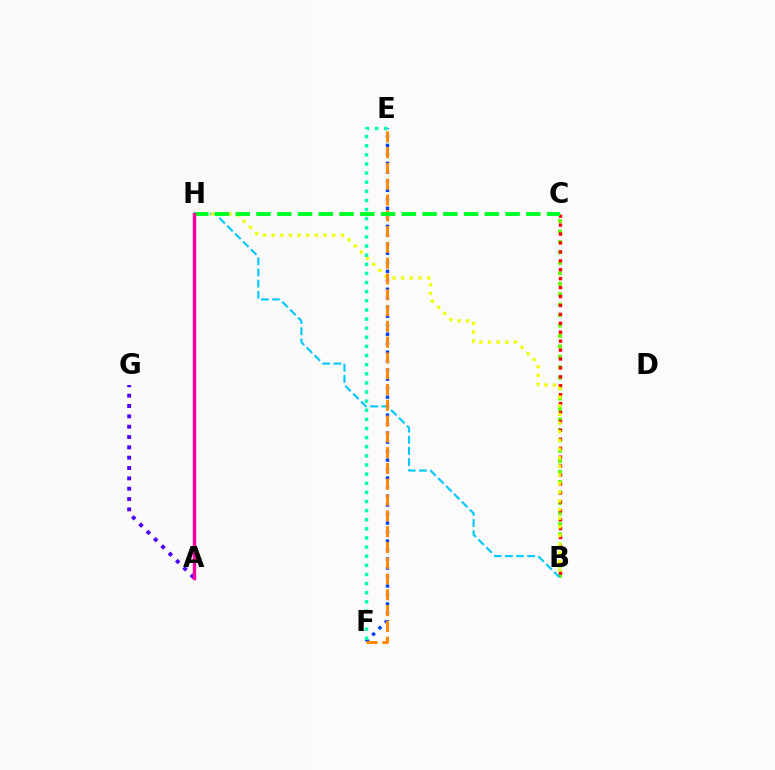{('B', 'C'): [{'color': '#66ff00', 'line_style': 'dotted', 'thickness': 2.84}, {'color': '#ff0000', 'line_style': 'dotted', 'thickness': 2.43}], ('E', 'F'): [{'color': '#003fff', 'line_style': 'dotted', 'thickness': 2.44}, {'color': '#00ffaf', 'line_style': 'dotted', 'thickness': 2.48}, {'color': '#ff8800', 'line_style': 'dashed', 'thickness': 2.15}], ('A', 'G'): [{'color': '#4f00ff', 'line_style': 'dotted', 'thickness': 2.81}], ('B', 'H'): [{'color': '#00c7ff', 'line_style': 'dashed', 'thickness': 1.52}, {'color': '#eeff00', 'line_style': 'dotted', 'thickness': 2.35}], ('C', 'H'): [{'color': '#00ff27', 'line_style': 'dashed', 'thickness': 2.82}], ('A', 'H'): [{'color': '#d600ff', 'line_style': 'dashed', 'thickness': 2.11}, {'color': '#ff00a0', 'line_style': 'solid', 'thickness': 2.47}]}